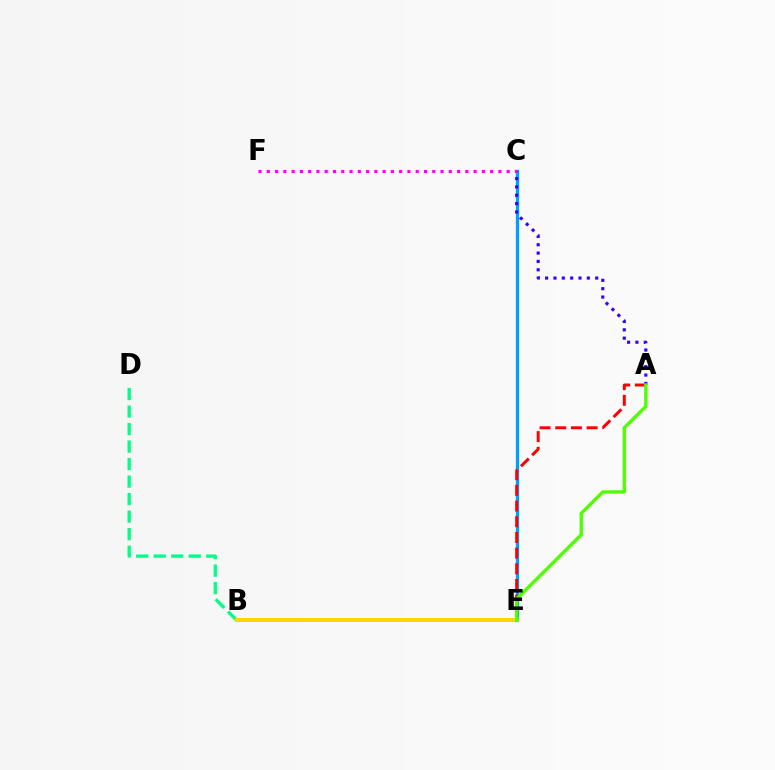{('B', 'D'): [{'color': '#00ff86', 'line_style': 'dashed', 'thickness': 2.38}], ('C', 'E'): [{'color': '#009eff', 'line_style': 'solid', 'thickness': 2.35}], ('B', 'E'): [{'color': '#ffd500', 'line_style': 'solid', 'thickness': 2.87}], ('A', 'C'): [{'color': '#3700ff', 'line_style': 'dotted', 'thickness': 2.27}], ('A', 'E'): [{'color': '#ff0000', 'line_style': 'dashed', 'thickness': 2.13}, {'color': '#4fff00', 'line_style': 'solid', 'thickness': 2.41}], ('C', 'F'): [{'color': '#ff00ed', 'line_style': 'dotted', 'thickness': 2.25}]}